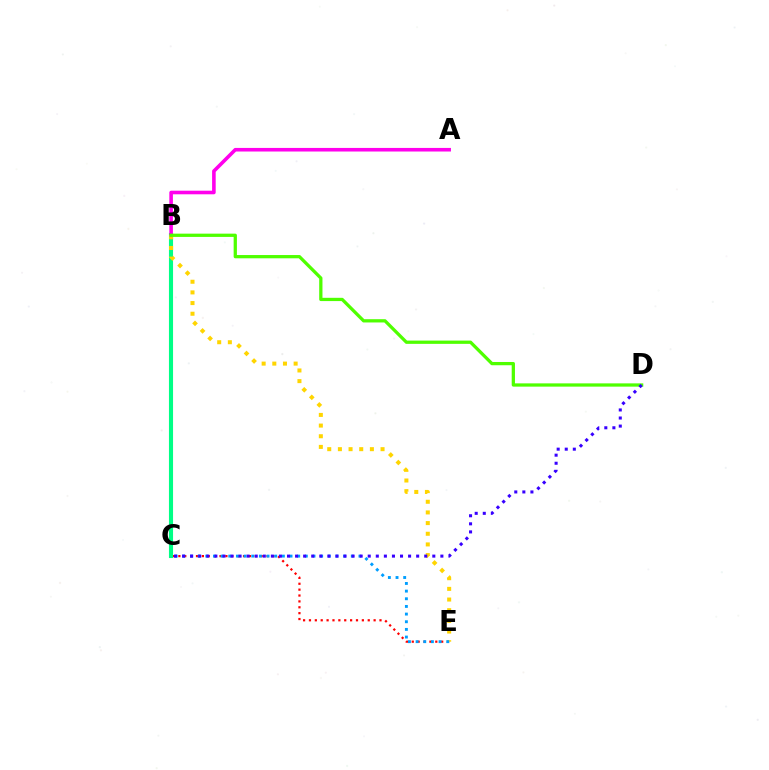{('C', 'E'): [{'color': '#ff0000', 'line_style': 'dotted', 'thickness': 1.6}, {'color': '#009eff', 'line_style': 'dotted', 'thickness': 2.08}], ('B', 'C'): [{'color': '#00ff86', 'line_style': 'solid', 'thickness': 2.96}], ('A', 'B'): [{'color': '#ff00ed', 'line_style': 'solid', 'thickness': 2.59}], ('B', 'E'): [{'color': '#ffd500', 'line_style': 'dotted', 'thickness': 2.9}], ('B', 'D'): [{'color': '#4fff00', 'line_style': 'solid', 'thickness': 2.35}], ('C', 'D'): [{'color': '#3700ff', 'line_style': 'dotted', 'thickness': 2.19}]}